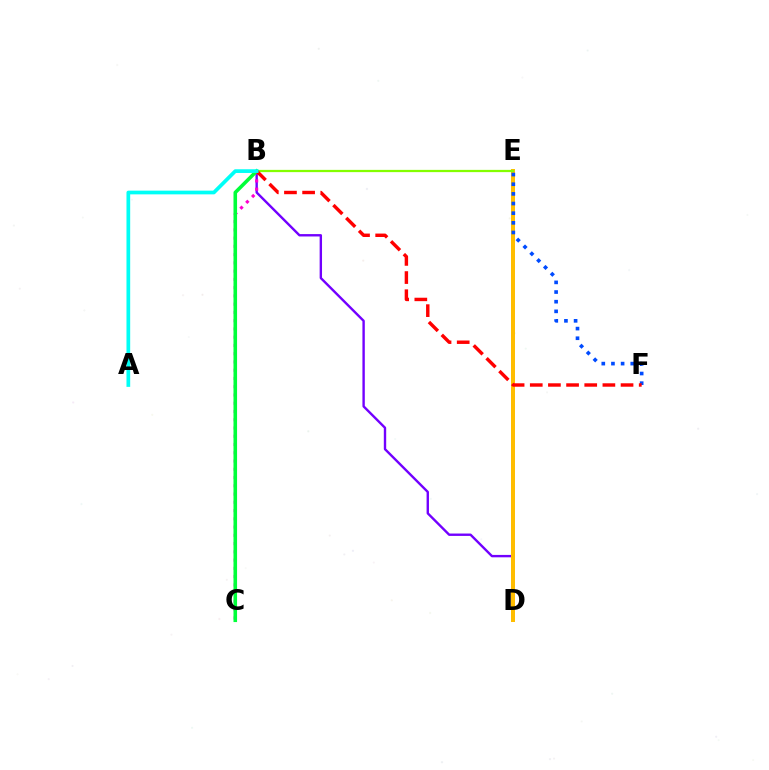{('B', 'D'): [{'color': '#7200ff', 'line_style': 'solid', 'thickness': 1.72}], ('D', 'E'): [{'color': '#ffbd00', 'line_style': 'solid', 'thickness': 2.88}], ('B', 'E'): [{'color': '#84ff00', 'line_style': 'solid', 'thickness': 1.62}], ('B', 'C'): [{'color': '#ff00cf', 'line_style': 'dotted', 'thickness': 2.24}, {'color': '#00ff39', 'line_style': 'solid', 'thickness': 2.58}], ('E', 'F'): [{'color': '#004bff', 'line_style': 'dotted', 'thickness': 2.62}], ('B', 'F'): [{'color': '#ff0000', 'line_style': 'dashed', 'thickness': 2.47}], ('A', 'B'): [{'color': '#00fff6', 'line_style': 'solid', 'thickness': 2.67}]}